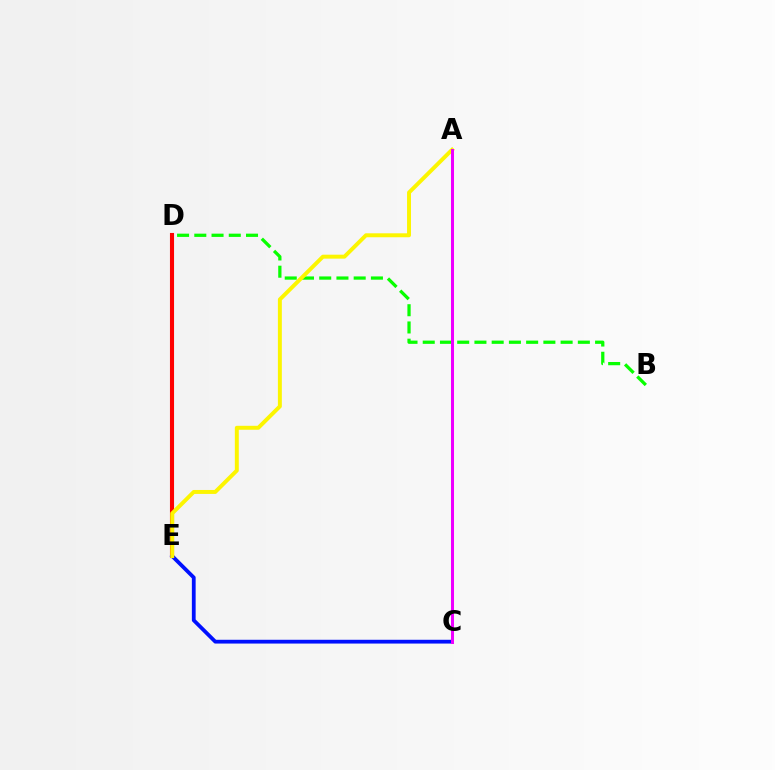{('D', 'E'): [{'color': '#00fff6', 'line_style': 'dashed', 'thickness': 2.76}, {'color': '#ff0000', 'line_style': 'solid', 'thickness': 2.94}], ('B', 'D'): [{'color': '#08ff00', 'line_style': 'dashed', 'thickness': 2.34}], ('C', 'E'): [{'color': '#0010ff', 'line_style': 'solid', 'thickness': 2.72}], ('A', 'E'): [{'color': '#fcf500', 'line_style': 'solid', 'thickness': 2.84}], ('A', 'C'): [{'color': '#ee00ff', 'line_style': 'solid', 'thickness': 2.17}]}